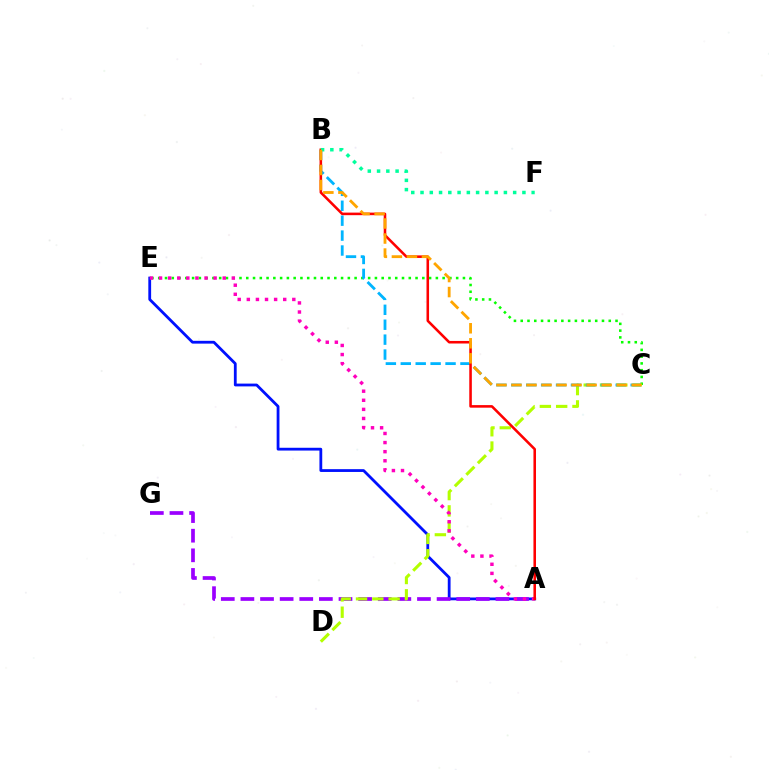{('A', 'E'): [{'color': '#0010ff', 'line_style': 'solid', 'thickness': 2.01}, {'color': '#ff00bd', 'line_style': 'dotted', 'thickness': 2.47}], ('A', 'G'): [{'color': '#9b00ff', 'line_style': 'dashed', 'thickness': 2.66}], ('C', 'E'): [{'color': '#08ff00', 'line_style': 'dotted', 'thickness': 1.84}], ('C', 'D'): [{'color': '#b3ff00', 'line_style': 'dashed', 'thickness': 2.22}], ('B', 'C'): [{'color': '#00b5ff', 'line_style': 'dashed', 'thickness': 2.03}, {'color': '#ffa500', 'line_style': 'dashed', 'thickness': 2.04}], ('A', 'B'): [{'color': '#ff0000', 'line_style': 'solid', 'thickness': 1.85}], ('B', 'F'): [{'color': '#00ff9d', 'line_style': 'dotted', 'thickness': 2.52}]}